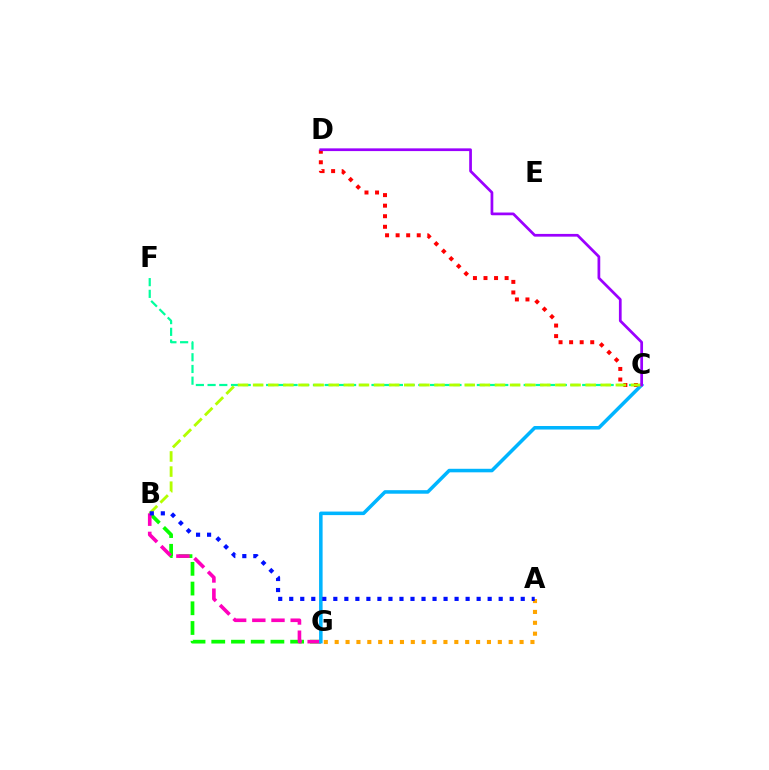{('B', 'G'): [{'color': '#08ff00', 'line_style': 'dashed', 'thickness': 2.68}, {'color': '#ff00bd', 'line_style': 'dashed', 'thickness': 2.61}], ('A', 'G'): [{'color': '#ffa500', 'line_style': 'dotted', 'thickness': 2.95}], ('C', 'F'): [{'color': '#00ff9d', 'line_style': 'dashed', 'thickness': 1.59}], ('C', 'D'): [{'color': '#ff0000', 'line_style': 'dotted', 'thickness': 2.87}, {'color': '#9b00ff', 'line_style': 'solid', 'thickness': 1.96}], ('C', 'G'): [{'color': '#00b5ff', 'line_style': 'solid', 'thickness': 2.54}], ('B', 'C'): [{'color': '#b3ff00', 'line_style': 'dashed', 'thickness': 2.05}], ('A', 'B'): [{'color': '#0010ff', 'line_style': 'dotted', 'thickness': 3.0}]}